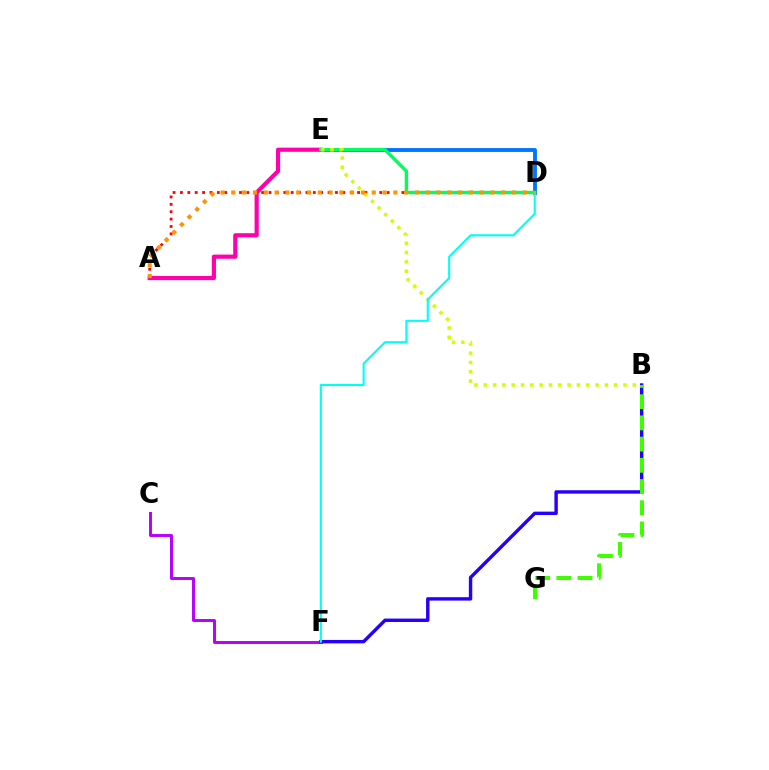{('A', 'D'): [{'color': '#ff0000', 'line_style': 'dotted', 'thickness': 2.01}, {'color': '#ff9400', 'line_style': 'dotted', 'thickness': 2.93}], ('D', 'E'): [{'color': '#0074ff', 'line_style': 'solid', 'thickness': 2.78}, {'color': '#00ff5c', 'line_style': 'solid', 'thickness': 2.45}], ('A', 'E'): [{'color': '#ff00ac', 'line_style': 'solid', 'thickness': 2.99}], ('C', 'F'): [{'color': '#b900ff', 'line_style': 'solid', 'thickness': 2.12}], ('B', 'F'): [{'color': '#2500ff', 'line_style': 'solid', 'thickness': 2.46}], ('B', 'G'): [{'color': '#3dff00', 'line_style': 'dashed', 'thickness': 2.88}], ('B', 'E'): [{'color': '#d1ff00', 'line_style': 'dotted', 'thickness': 2.53}], ('D', 'F'): [{'color': '#00fff6', 'line_style': 'solid', 'thickness': 1.51}]}